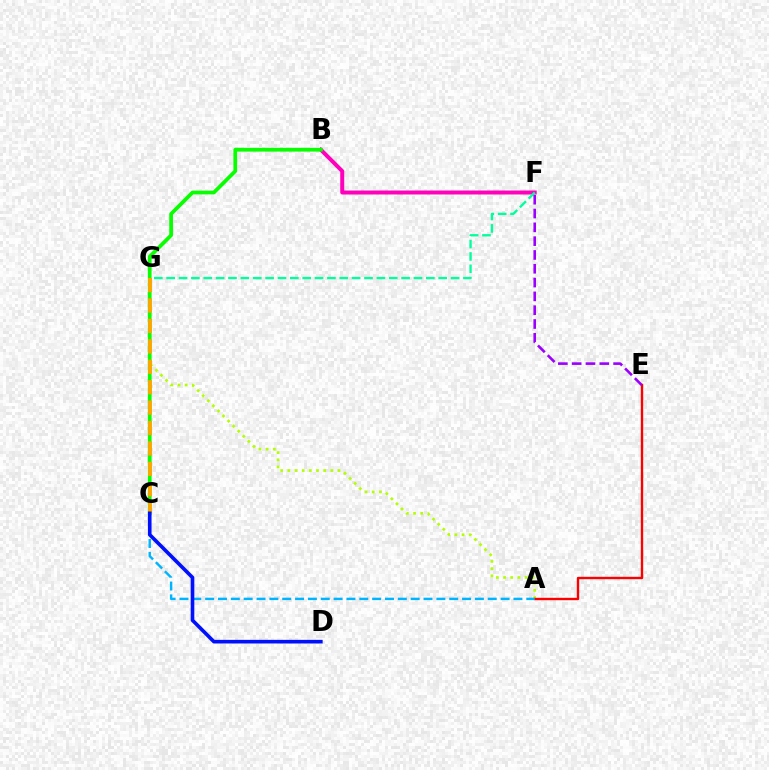{('A', 'G'): [{'color': '#b3ff00', 'line_style': 'dotted', 'thickness': 1.95}], ('B', 'F'): [{'color': '#ff00bd', 'line_style': 'solid', 'thickness': 2.86}], ('A', 'E'): [{'color': '#ff0000', 'line_style': 'solid', 'thickness': 1.71}], ('F', 'G'): [{'color': '#00ff9d', 'line_style': 'dashed', 'thickness': 1.68}], ('E', 'F'): [{'color': '#9b00ff', 'line_style': 'dashed', 'thickness': 1.88}], ('A', 'C'): [{'color': '#00b5ff', 'line_style': 'dashed', 'thickness': 1.75}], ('B', 'C'): [{'color': '#08ff00', 'line_style': 'solid', 'thickness': 2.7}], ('C', 'G'): [{'color': '#ffa500', 'line_style': 'dashed', 'thickness': 2.77}], ('C', 'D'): [{'color': '#0010ff', 'line_style': 'solid', 'thickness': 2.62}]}